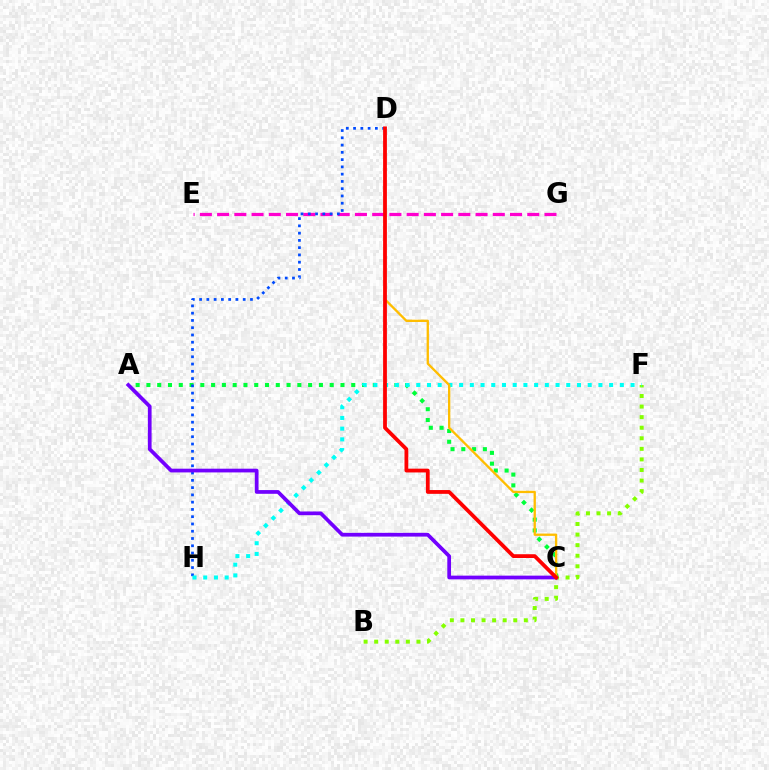{('A', 'C'): [{'color': '#00ff39', 'line_style': 'dotted', 'thickness': 2.93}, {'color': '#7200ff', 'line_style': 'solid', 'thickness': 2.68}], ('E', 'G'): [{'color': '#ff00cf', 'line_style': 'dashed', 'thickness': 2.34}], ('B', 'F'): [{'color': '#84ff00', 'line_style': 'dotted', 'thickness': 2.87}], ('D', 'H'): [{'color': '#004bff', 'line_style': 'dotted', 'thickness': 1.97}], ('F', 'H'): [{'color': '#00fff6', 'line_style': 'dotted', 'thickness': 2.91}], ('C', 'D'): [{'color': '#ffbd00', 'line_style': 'solid', 'thickness': 1.67}, {'color': '#ff0000', 'line_style': 'solid', 'thickness': 2.72}]}